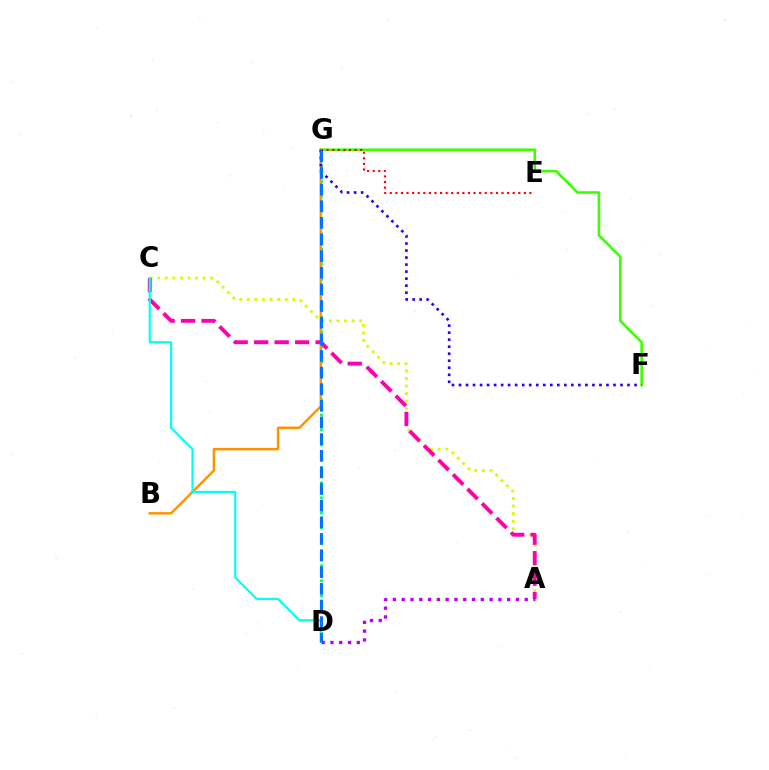{('D', 'G'): [{'color': '#00ff5c', 'line_style': 'dotted', 'thickness': 2.05}, {'color': '#0074ff', 'line_style': 'dashed', 'thickness': 2.26}], ('F', 'G'): [{'color': '#3dff00', 'line_style': 'solid', 'thickness': 1.87}, {'color': '#2500ff', 'line_style': 'dotted', 'thickness': 1.91}], ('E', 'G'): [{'color': '#ff0000', 'line_style': 'dotted', 'thickness': 1.52}], ('B', 'G'): [{'color': '#ff9400', 'line_style': 'solid', 'thickness': 1.79}], ('A', 'C'): [{'color': '#d1ff00', 'line_style': 'dotted', 'thickness': 2.06}, {'color': '#ff00ac', 'line_style': 'dashed', 'thickness': 2.78}], ('A', 'D'): [{'color': '#b900ff', 'line_style': 'dotted', 'thickness': 2.39}], ('C', 'D'): [{'color': '#00fff6', 'line_style': 'solid', 'thickness': 1.56}]}